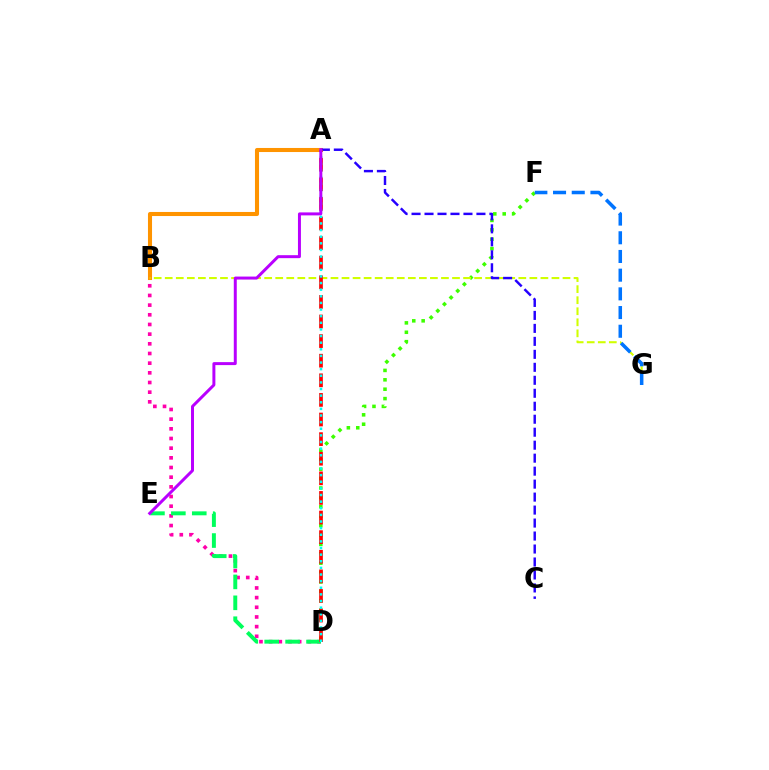{('A', 'B'): [{'color': '#ff9400', 'line_style': 'solid', 'thickness': 2.93}], ('B', 'D'): [{'color': '#ff00ac', 'line_style': 'dotted', 'thickness': 2.63}], ('D', 'F'): [{'color': '#3dff00', 'line_style': 'dotted', 'thickness': 2.55}], ('D', 'E'): [{'color': '#00ff5c', 'line_style': 'dashed', 'thickness': 2.84}], ('B', 'G'): [{'color': '#d1ff00', 'line_style': 'dashed', 'thickness': 1.5}], ('F', 'G'): [{'color': '#0074ff', 'line_style': 'dashed', 'thickness': 2.54}], ('A', 'C'): [{'color': '#2500ff', 'line_style': 'dashed', 'thickness': 1.76}], ('A', 'D'): [{'color': '#ff0000', 'line_style': 'dashed', 'thickness': 2.66}, {'color': '#00fff6', 'line_style': 'dotted', 'thickness': 1.8}], ('A', 'E'): [{'color': '#b900ff', 'line_style': 'solid', 'thickness': 2.14}]}